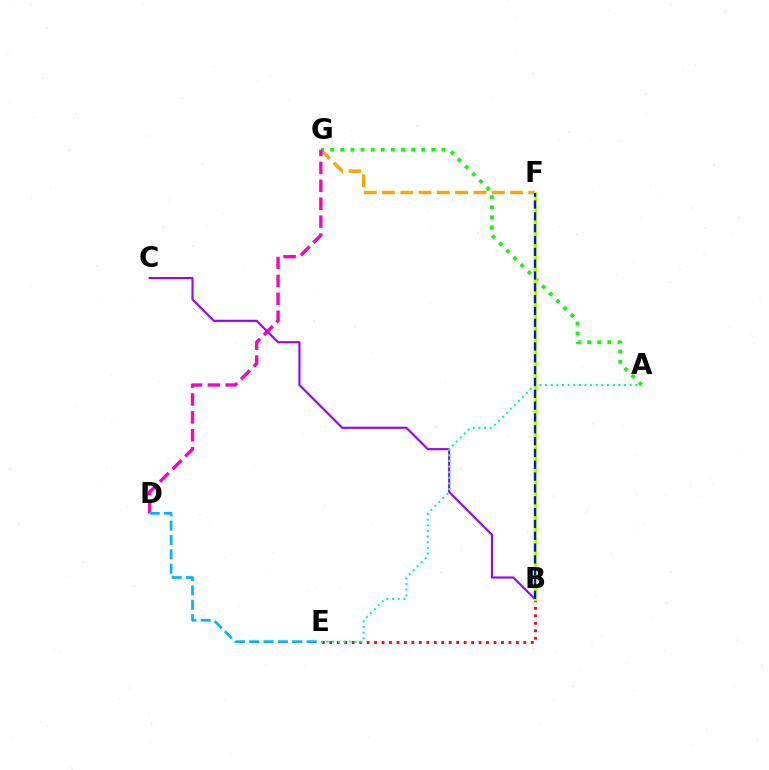{('F', 'G'): [{'color': '#ffa500', 'line_style': 'dashed', 'thickness': 2.49}], ('B', 'E'): [{'color': '#ff0000', 'line_style': 'dotted', 'thickness': 2.03}], ('A', 'G'): [{'color': '#08ff00', 'line_style': 'dotted', 'thickness': 2.75}], ('D', 'G'): [{'color': '#ff00bd', 'line_style': 'dashed', 'thickness': 2.43}], ('B', 'C'): [{'color': '#9b00ff', 'line_style': 'solid', 'thickness': 1.54}], ('B', 'F'): [{'color': '#b3ff00', 'line_style': 'solid', 'thickness': 2.45}, {'color': '#0010ff', 'line_style': 'dashed', 'thickness': 1.61}], ('A', 'E'): [{'color': '#00ff9d', 'line_style': 'dotted', 'thickness': 1.53}], ('D', 'E'): [{'color': '#00b5ff', 'line_style': 'dashed', 'thickness': 1.95}]}